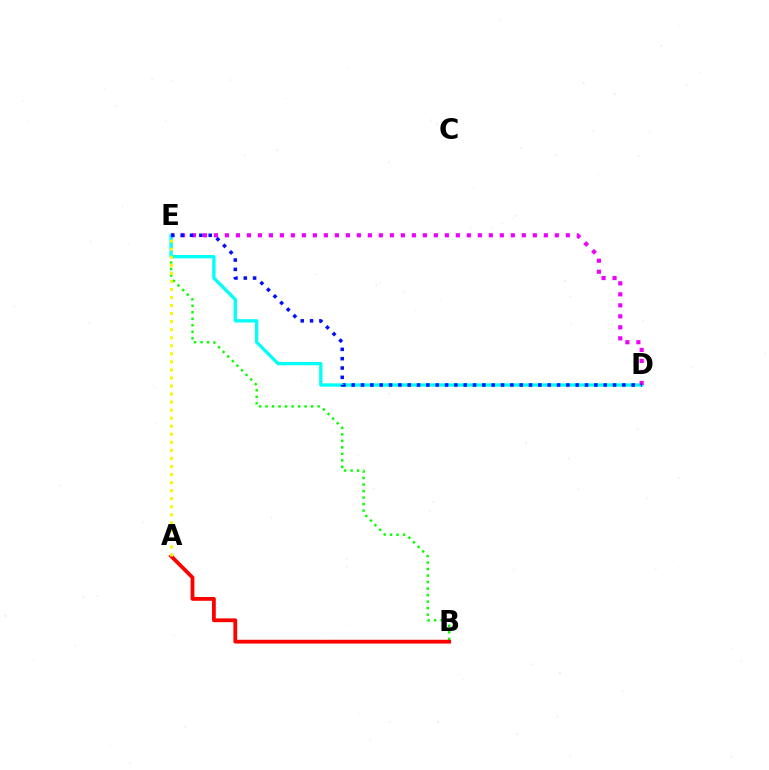{('B', 'E'): [{'color': '#08ff00', 'line_style': 'dotted', 'thickness': 1.77}], ('D', 'E'): [{'color': '#00fff6', 'line_style': 'solid', 'thickness': 2.39}, {'color': '#ee00ff', 'line_style': 'dotted', 'thickness': 2.99}, {'color': '#0010ff', 'line_style': 'dotted', 'thickness': 2.54}], ('A', 'B'): [{'color': '#ff0000', 'line_style': 'solid', 'thickness': 2.73}], ('A', 'E'): [{'color': '#fcf500', 'line_style': 'dotted', 'thickness': 2.19}]}